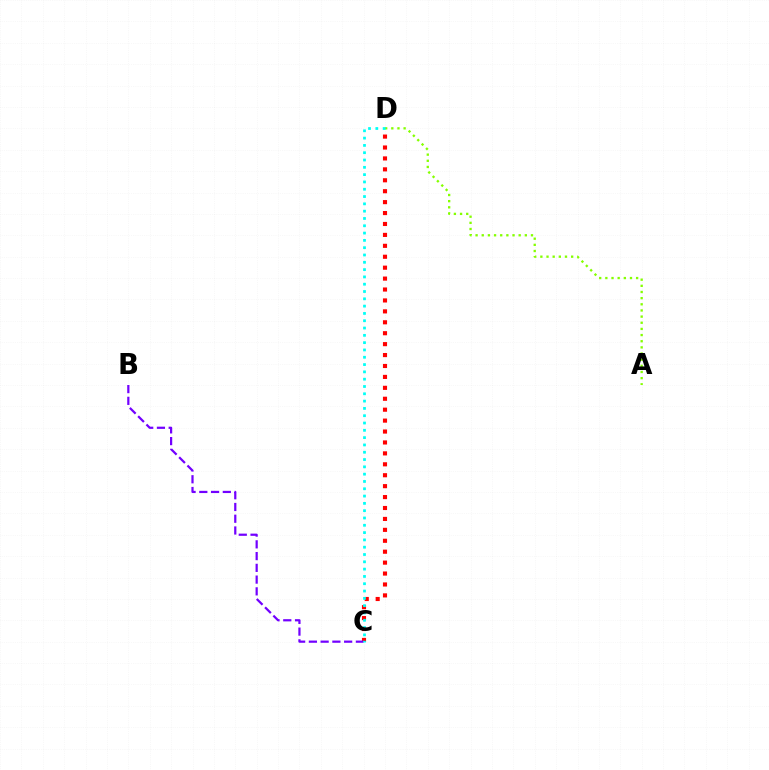{('C', 'D'): [{'color': '#ff0000', 'line_style': 'dotted', 'thickness': 2.97}, {'color': '#00fff6', 'line_style': 'dotted', 'thickness': 1.98}], ('A', 'D'): [{'color': '#84ff00', 'line_style': 'dotted', 'thickness': 1.67}], ('B', 'C'): [{'color': '#7200ff', 'line_style': 'dashed', 'thickness': 1.6}]}